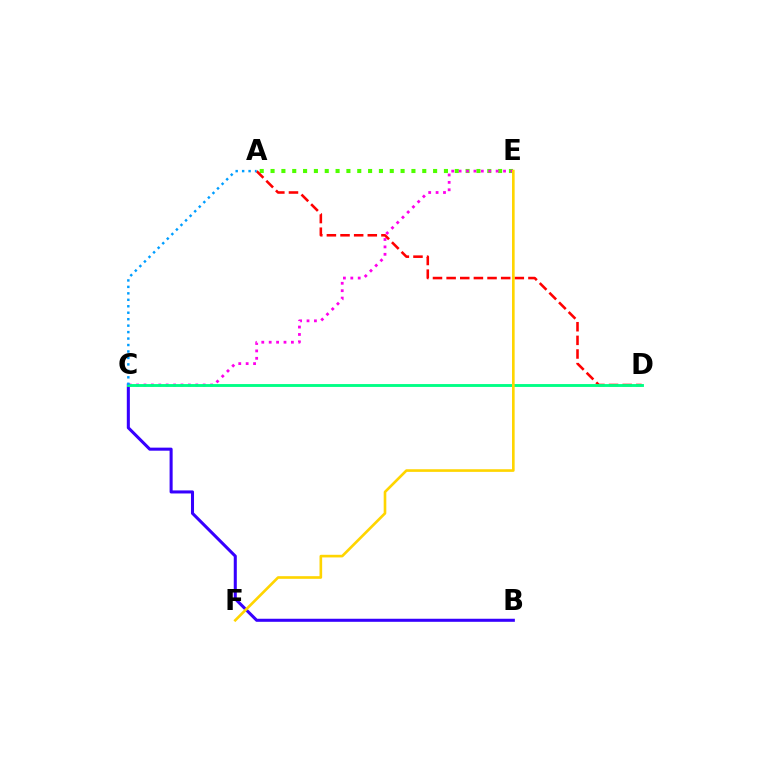{('B', 'C'): [{'color': '#3700ff', 'line_style': 'solid', 'thickness': 2.2}], ('A', 'E'): [{'color': '#4fff00', 'line_style': 'dotted', 'thickness': 2.94}], ('C', 'E'): [{'color': '#ff00ed', 'line_style': 'dotted', 'thickness': 2.01}], ('A', 'D'): [{'color': '#ff0000', 'line_style': 'dashed', 'thickness': 1.85}], ('C', 'D'): [{'color': '#00ff86', 'line_style': 'solid', 'thickness': 2.07}], ('E', 'F'): [{'color': '#ffd500', 'line_style': 'solid', 'thickness': 1.9}], ('A', 'C'): [{'color': '#009eff', 'line_style': 'dotted', 'thickness': 1.75}]}